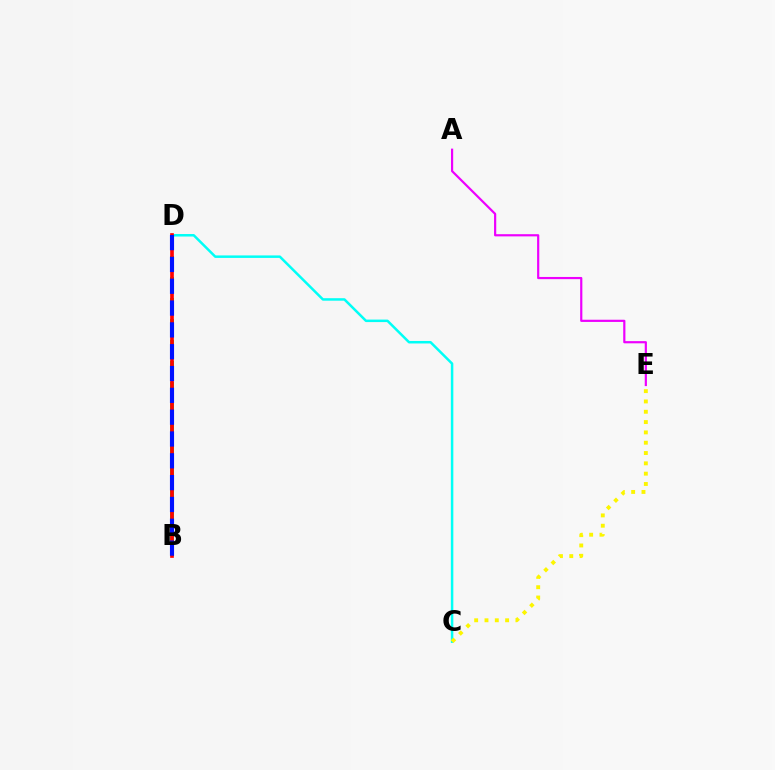{('C', 'D'): [{'color': '#00fff6', 'line_style': 'solid', 'thickness': 1.8}], ('B', 'D'): [{'color': '#08ff00', 'line_style': 'dashed', 'thickness': 2.85}, {'color': '#ff0000', 'line_style': 'solid', 'thickness': 2.64}, {'color': '#0010ff', 'line_style': 'dashed', 'thickness': 2.96}], ('A', 'E'): [{'color': '#ee00ff', 'line_style': 'solid', 'thickness': 1.58}], ('C', 'E'): [{'color': '#fcf500', 'line_style': 'dotted', 'thickness': 2.8}]}